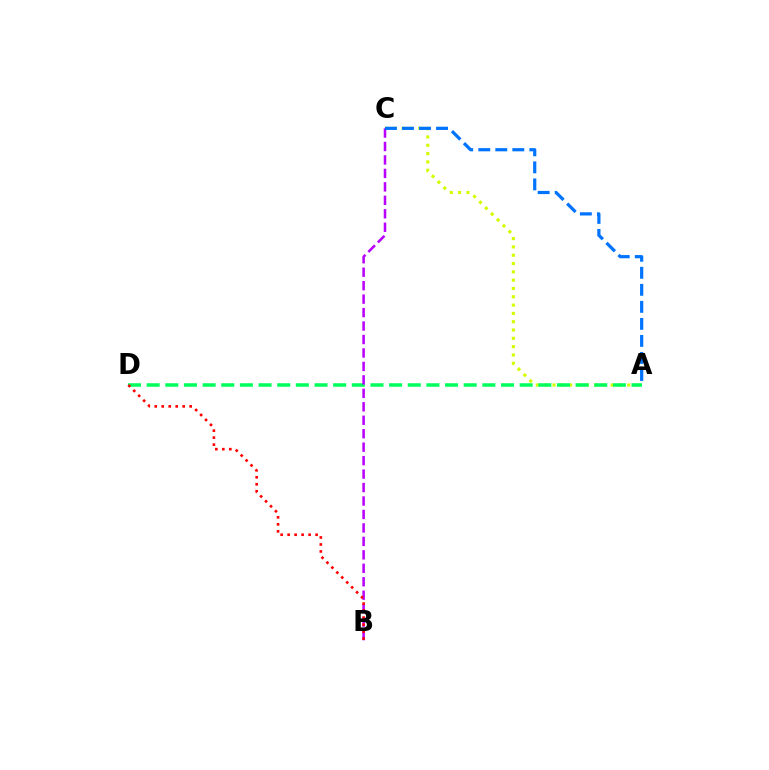{('A', 'C'): [{'color': '#d1ff00', 'line_style': 'dotted', 'thickness': 2.26}, {'color': '#0074ff', 'line_style': 'dashed', 'thickness': 2.31}], ('A', 'D'): [{'color': '#00ff5c', 'line_style': 'dashed', 'thickness': 2.53}], ('B', 'C'): [{'color': '#b900ff', 'line_style': 'dashed', 'thickness': 1.83}], ('B', 'D'): [{'color': '#ff0000', 'line_style': 'dotted', 'thickness': 1.9}]}